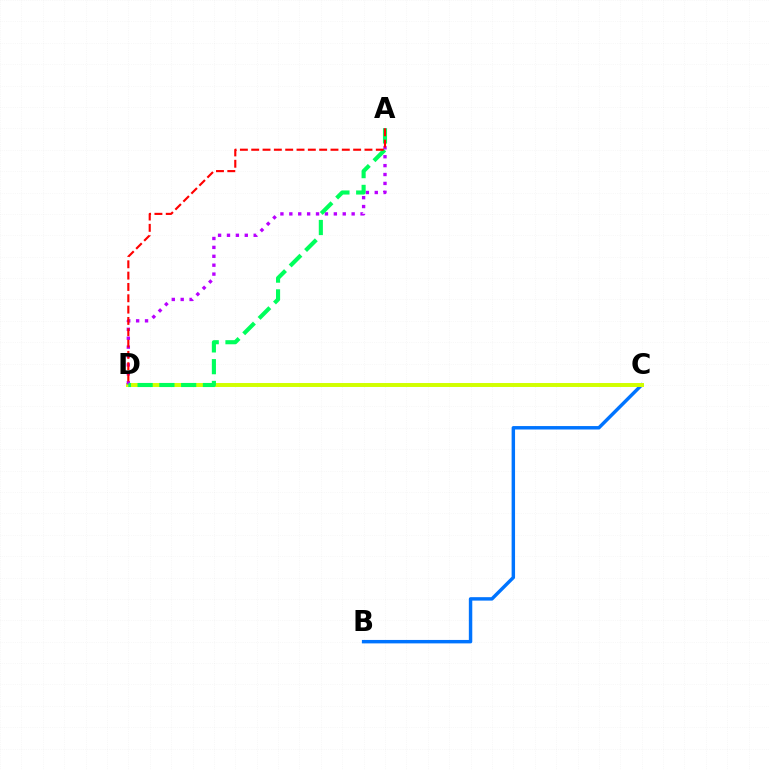{('B', 'C'): [{'color': '#0074ff', 'line_style': 'solid', 'thickness': 2.47}], ('C', 'D'): [{'color': '#d1ff00', 'line_style': 'solid', 'thickness': 2.85}], ('A', 'D'): [{'color': '#b900ff', 'line_style': 'dotted', 'thickness': 2.42}, {'color': '#00ff5c', 'line_style': 'dashed', 'thickness': 2.96}, {'color': '#ff0000', 'line_style': 'dashed', 'thickness': 1.54}]}